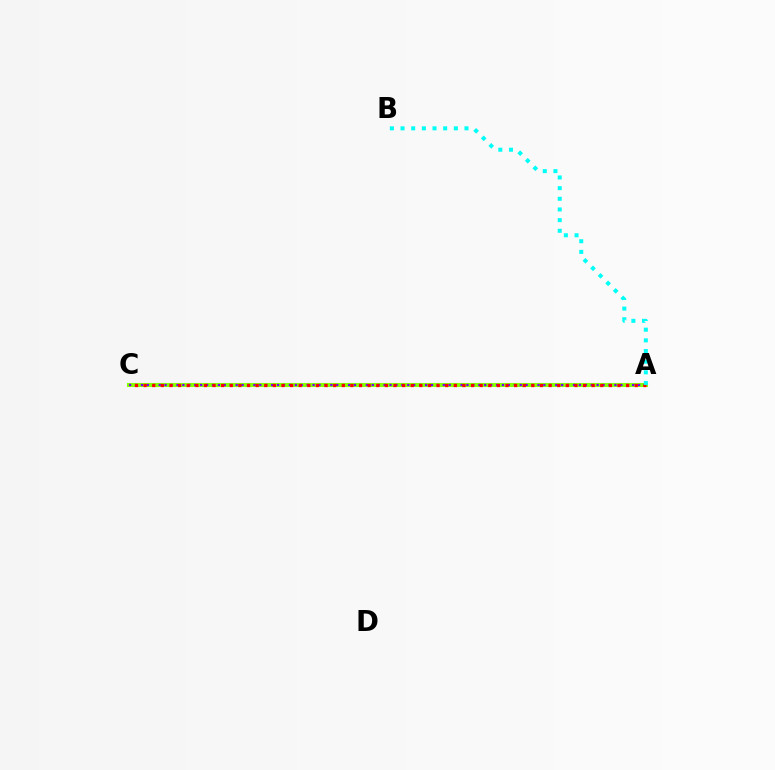{('A', 'C'): [{'color': '#84ff00', 'line_style': 'solid', 'thickness': 2.93}, {'color': '#7200ff', 'line_style': 'dotted', 'thickness': 1.61}, {'color': '#ff0000', 'line_style': 'dotted', 'thickness': 2.34}], ('A', 'B'): [{'color': '#00fff6', 'line_style': 'dotted', 'thickness': 2.9}]}